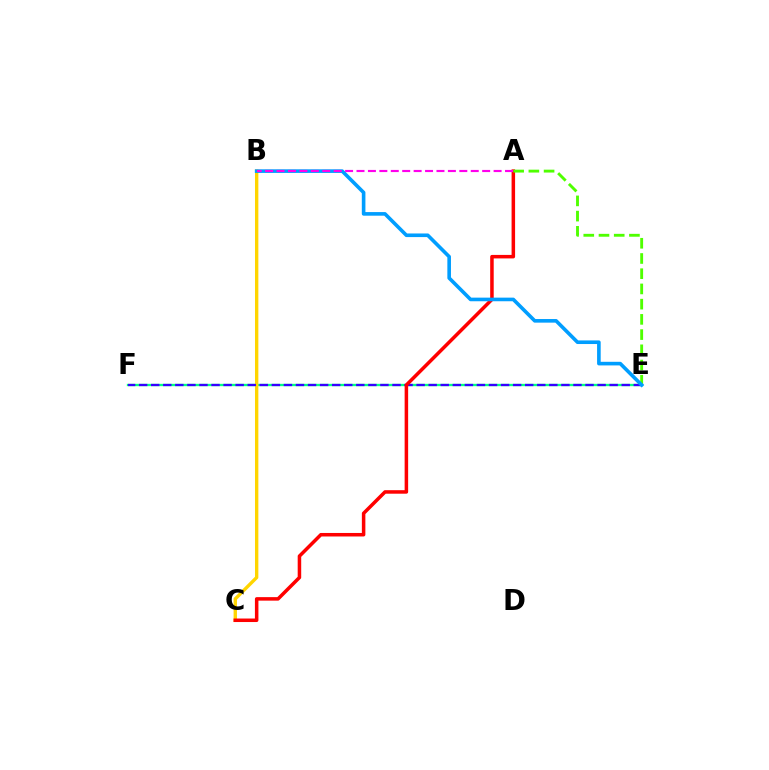{('E', 'F'): [{'color': '#00ff86', 'line_style': 'solid', 'thickness': 1.68}, {'color': '#3700ff', 'line_style': 'dashed', 'thickness': 1.64}], ('B', 'C'): [{'color': '#ffd500', 'line_style': 'solid', 'thickness': 2.42}], ('A', 'C'): [{'color': '#ff0000', 'line_style': 'solid', 'thickness': 2.53}], ('A', 'E'): [{'color': '#4fff00', 'line_style': 'dashed', 'thickness': 2.07}], ('B', 'E'): [{'color': '#009eff', 'line_style': 'solid', 'thickness': 2.6}], ('A', 'B'): [{'color': '#ff00ed', 'line_style': 'dashed', 'thickness': 1.55}]}